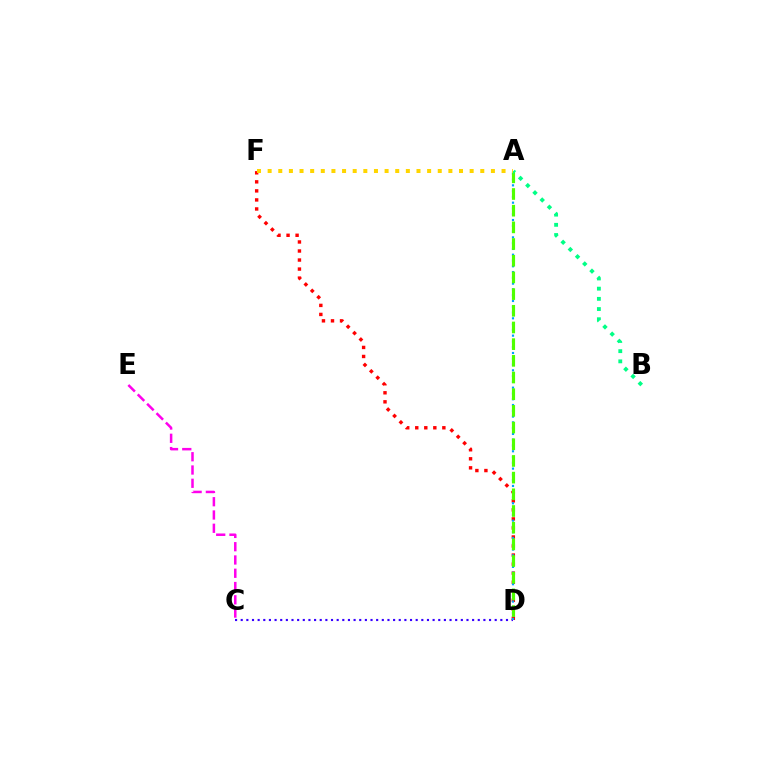{('C', 'D'): [{'color': '#3700ff', 'line_style': 'dotted', 'thickness': 1.53}], ('D', 'F'): [{'color': '#ff0000', 'line_style': 'dotted', 'thickness': 2.46}], ('C', 'E'): [{'color': '#ff00ed', 'line_style': 'dashed', 'thickness': 1.8}], ('A', 'D'): [{'color': '#009eff', 'line_style': 'dotted', 'thickness': 1.57}, {'color': '#4fff00', 'line_style': 'dashed', 'thickness': 2.27}], ('A', 'B'): [{'color': '#00ff86', 'line_style': 'dotted', 'thickness': 2.77}], ('A', 'F'): [{'color': '#ffd500', 'line_style': 'dotted', 'thickness': 2.89}]}